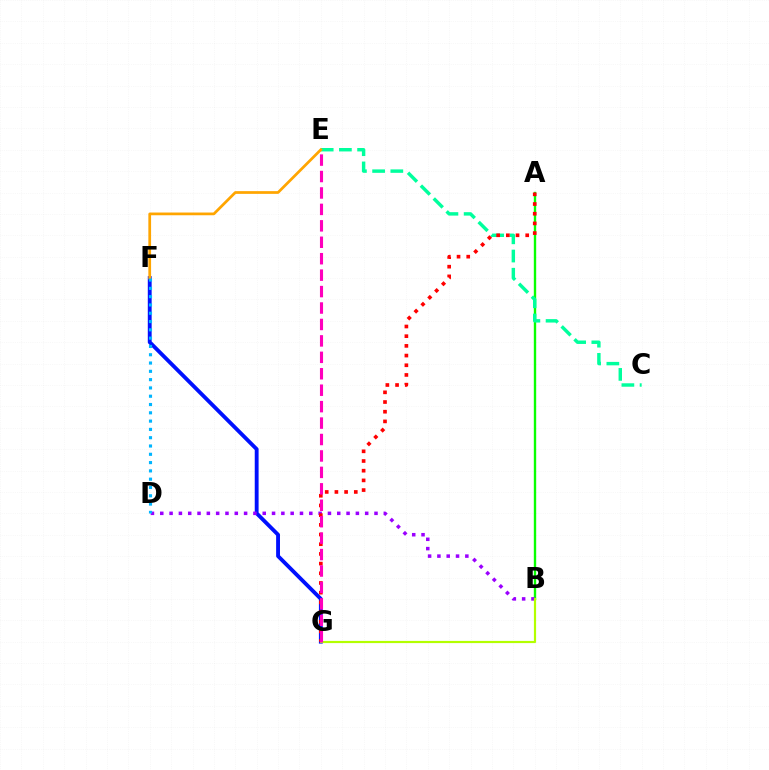{('F', 'G'): [{'color': '#0010ff', 'line_style': 'solid', 'thickness': 2.78}], ('A', 'B'): [{'color': '#08ff00', 'line_style': 'solid', 'thickness': 1.71}], ('B', 'D'): [{'color': '#9b00ff', 'line_style': 'dotted', 'thickness': 2.53}], ('C', 'E'): [{'color': '#00ff9d', 'line_style': 'dashed', 'thickness': 2.47}], ('B', 'G'): [{'color': '#b3ff00', 'line_style': 'solid', 'thickness': 1.57}], ('E', 'F'): [{'color': '#ffa500', 'line_style': 'solid', 'thickness': 1.97}], ('D', 'F'): [{'color': '#00b5ff', 'line_style': 'dotted', 'thickness': 2.25}], ('A', 'G'): [{'color': '#ff0000', 'line_style': 'dotted', 'thickness': 2.63}], ('E', 'G'): [{'color': '#ff00bd', 'line_style': 'dashed', 'thickness': 2.23}]}